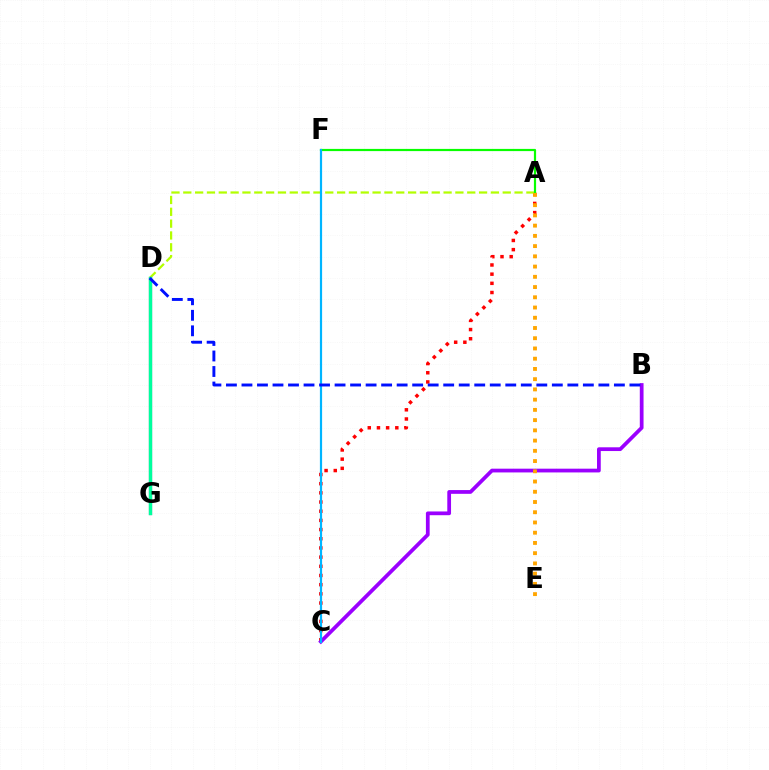{('A', 'C'): [{'color': '#ff0000', 'line_style': 'dotted', 'thickness': 2.49}], ('A', 'D'): [{'color': '#b3ff00', 'line_style': 'dashed', 'thickness': 1.61}], ('D', 'G'): [{'color': '#ff00bd', 'line_style': 'solid', 'thickness': 2.27}, {'color': '#00ff9d', 'line_style': 'solid', 'thickness': 2.46}], ('A', 'F'): [{'color': '#08ff00', 'line_style': 'solid', 'thickness': 1.58}], ('B', 'C'): [{'color': '#9b00ff', 'line_style': 'solid', 'thickness': 2.7}], ('C', 'F'): [{'color': '#00b5ff', 'line_style': 'solid', 'thickness': 1.59}], ('A', 'E'): [{'color': '#ffa500', 'line_style': 'dotted', 'thickness': 2.78}], ('B', 'D'): [{'color': '#0010ff', 'line_style': 'dashed', 'thickness': 2.11}]}